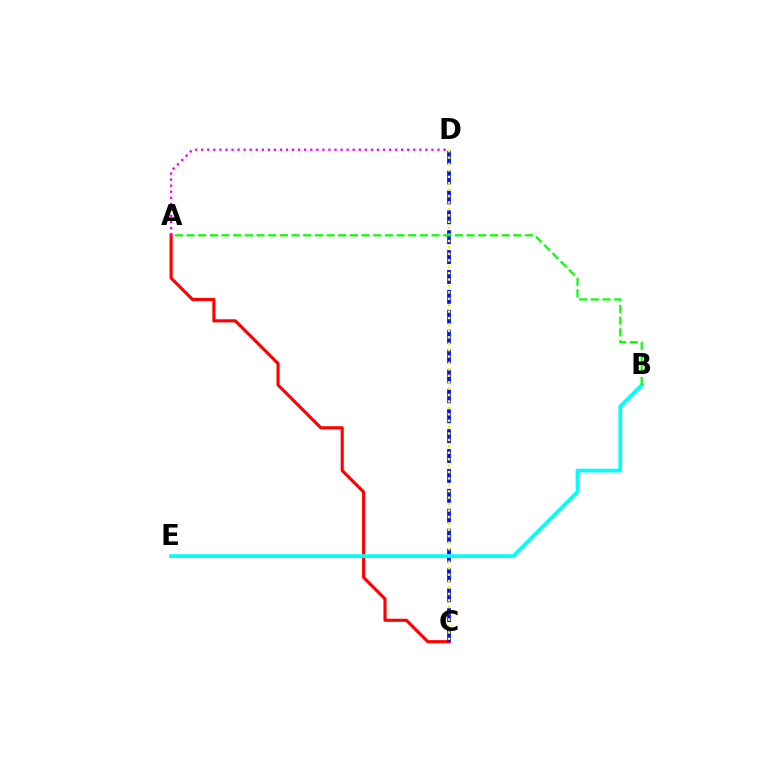{('A', 'C'): [{'color': '#ff0000', 'line_style': 'solid', 'thickness': 2.24}], ('C', 'D'): [{'color': '#0010ff', 'line_style': 'dashed', 'thickness': 2.7}, {'color': '#fcf500', 'line_style': 'dotted', 'thickness': 1.74}], ('B', 'E'): [{'color': '#00fff6', 'line_style': 'solid', 'thickness': 2.68}], ('A', 'D'): [{'color': '#ee00ff', 'line_style': 'dotted', 'thickness': 1.65}], ('A', 'B'): [{'color': '#08ff00', 'line_style': 'dashed', 'thickness': 1.59}]}